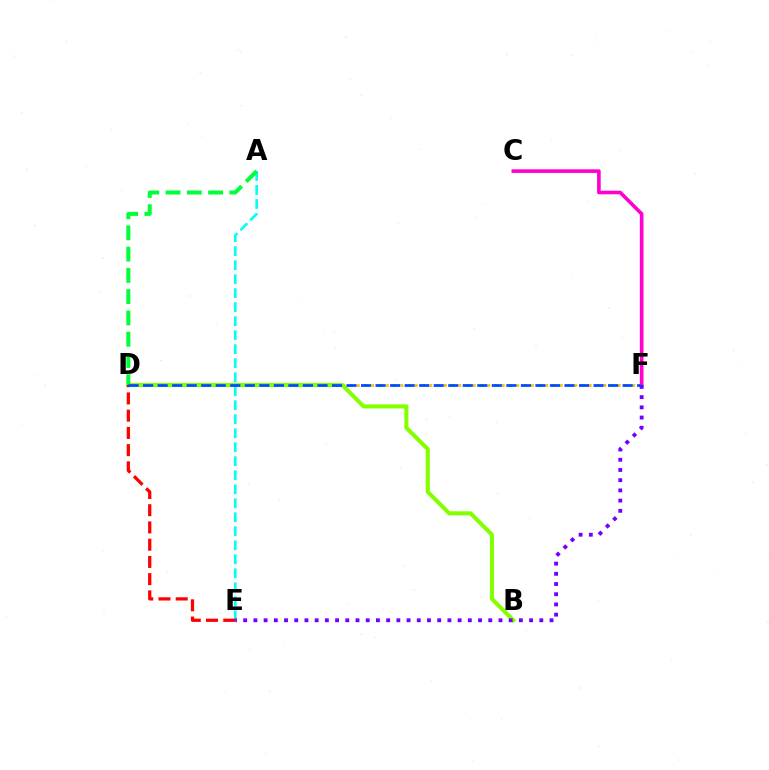{('A', 'E'): [{'color': '#00fff6', 'line_style': 'dashed', 'thickness': 1.9}], ('C', 'F'): [{'color': '#ff00cf', 'line_style': 'solid', 'thickness': 2.61}], ('D', 'F'): [{'color': '#ffbd00', 'line_style': 'dotted', 'thickness': 1.97}, {'color': '#004bff', 'line_style': 'dashed', 'thickness': 1.97}], ('B', 'D'): [{'color': '#84ff00', 'line_style': 'solid', 'thickness': 2.93}], ('D', 'E'): [{'color': '#ff0000', 'line_style': 'dashed', 'thickness': 2.34}], ('A', 'D'): [{'color': '#00ff39', 'line_style': 'dashed', 'thickness': 2.89}], ('E', 'F'): [{'color': '#7200ff', 'line_style': 'dotted', 'thickness': 2.77}]}